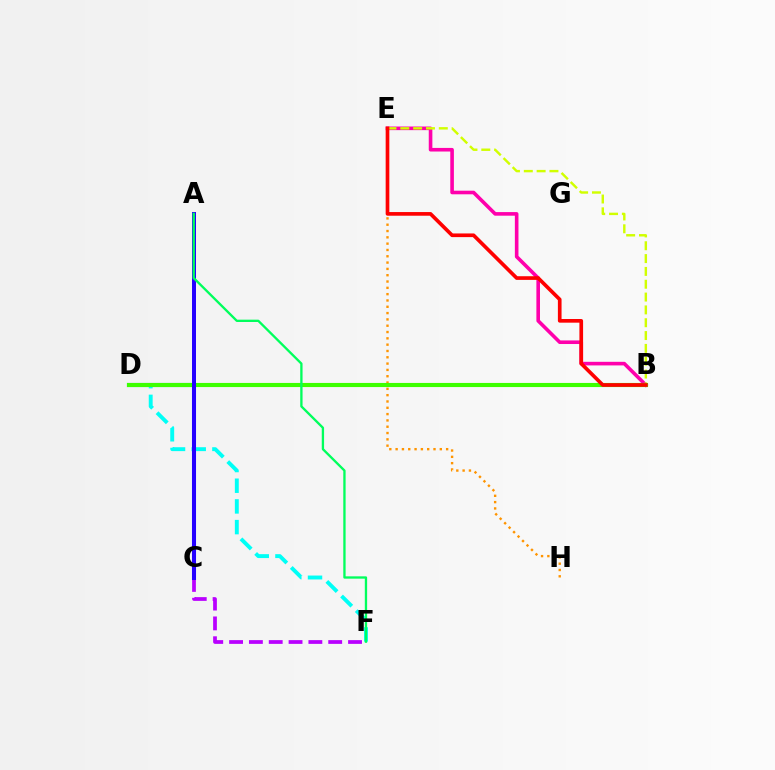{('B', 'E'): [{'color': '#ff00ac', 'line_style': 'solid', 'thickness': 2.59}, {'color': '#d1ff00', 'line_style': 'dashed', 'thickness': 1.74}, {'color': '#ff0000', 'line_style': 'solid', 'thickness': 2.64}], ('C', 'D'): [{'color': '#0074ff', 'line_style': 'solid', 'thickness': 2.93}], ('D', 'F'): [{'color': '#00fff6', 'line_style': 'dashed', 'thickness': 2.81}], ('E', 'H'): [{'color': '#ff9400', 'line_style': 'dotted', 'thickness': 1.72}], ('B', 'D'): [{'color': '#3dff00', 'line_style': 'solid', 'thickness': 2.96}], ('C', 'F'): [{'color': '#b900ff', 'line_style': 'dashed', 'thickness': 2.69}], ('A', 'C'): [{'color': '#2500ff', 'line_style': 'solid', 'thickness': 2.87}], ('A', 'F'): [{'color': '#00ff5c', 'line_style': 'solid', 'thickness': 1.67}]}